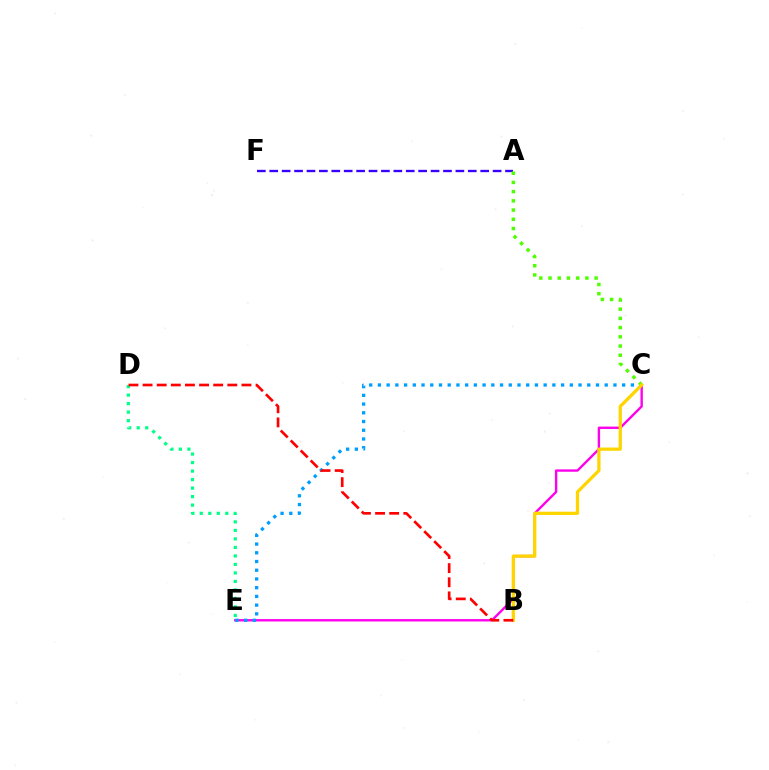{('C', 'E'): [{'color': '#ff00ed', 'line_style': 'solid', 'thickness': 1.71}, {'color': '#009eff', 'line_style': 'dotted', 'thickness': 2.37}], ('D', 'E'): [{'color': '#00ff86', 'line_style': 'dotted', 'thickness': 2.31}], ('A', 'F'): [{'color': '#3700ff', 'line_style': 'dashed', 'thickness': 1.69}], ('A', 'C'): [{'color': '#4fff00', 'line_style': 'dotted', 'thickness': 2.5}], ('B', 'C'): [{'color': '#ffd500', 'line_style': 'solid', 'thickness': 2.35}], ('B', 'D'): [{'color': '#ff0000', 'line_style': 'dashed', 'thickness': 1.92}]}